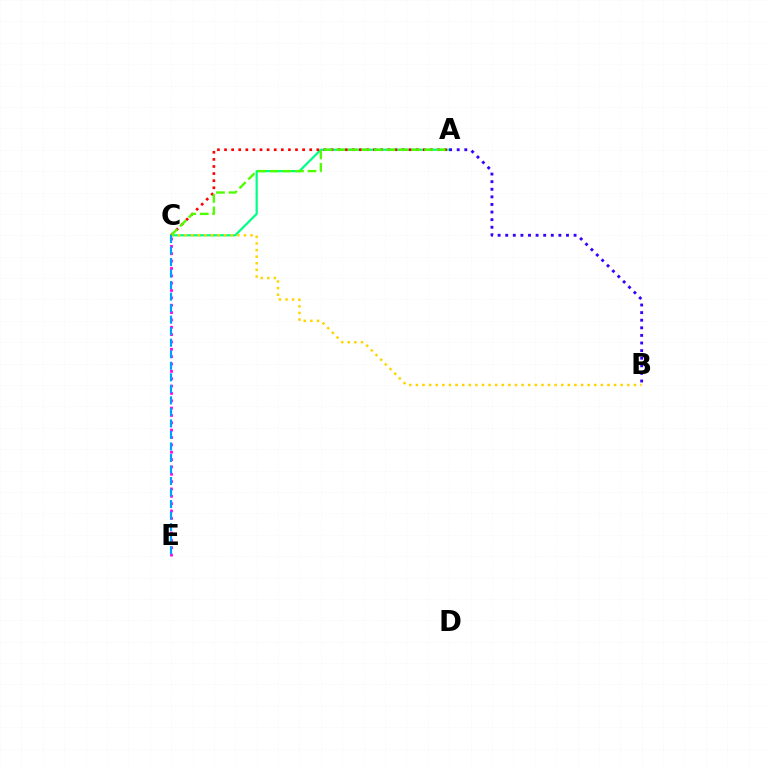{('A', 'C'): [{'color': '#00ff86', 'line_style': 'solid', 'thickness': 1.59}, {'color': '#ff0000', 'line_style': 'dotted', 'thickness': 1.93}, {'color': '#4fff00', 'line_style': 'dashed', 'thickness': 1.7}], ('C', 'E'): [{'color': '#ff00ed', 'line_style': 'dotted', 'thickness': 2.0}, {'color': '#009eff', 'line_style': 'dashed', 'thickness': 1.57}], ('B', 'C'): [{'color': '#ffd500', 'line_style': 'dotted', 'thickness': 1.79}], ('A', 'B'): [{'color': '#3700ff', 'line_style': 'dotted', 'thickness': 2.06}]}